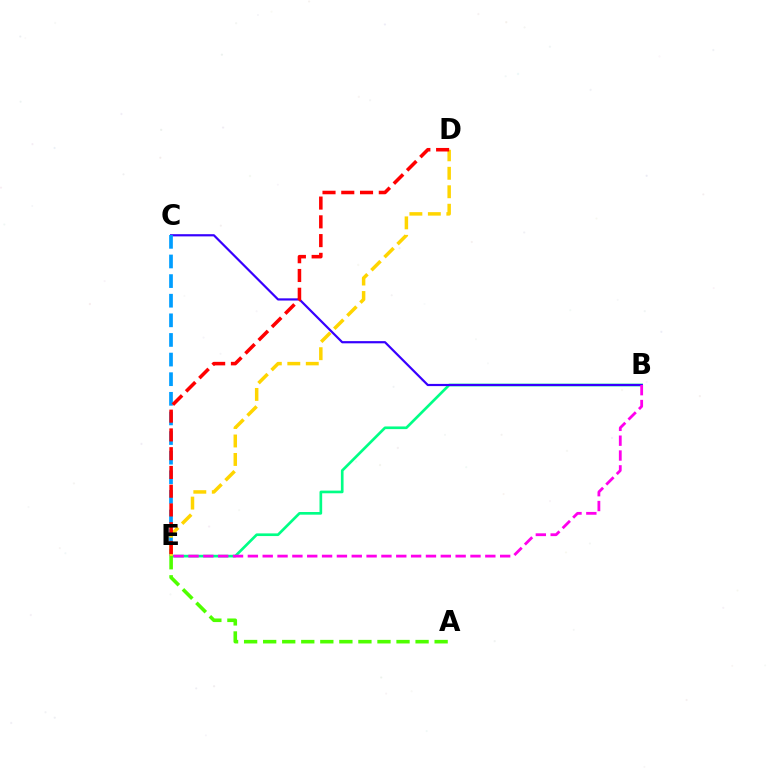{('B', 'E'): [{'color': '#00ff86', 'line_style': 'solid', 'thickness': 1.92}, {'color': '#ff00ed', 'line_style': 'dashed', 'thickness': 2.02}], ('B', 'C'): [{'color': '#3700ff', 'line_style': 'solid', 'thickness': 1.58}], ('C', 'E'): [{'color': '#009eff', 'line_style': 'dashed', 'thickness': 2.67}], ('D', 'E'): [{'color': '#ffd500', 'line_style': 'dashed', 'thickness': 2.51}, {'color': '#ff0000', 'line_style': 'dashed', 'thickness': 2.55}], ('A', 'E'): [{'color': '#4fff00', 'line_style': 'dashed', 'thickness': 2.59}]}